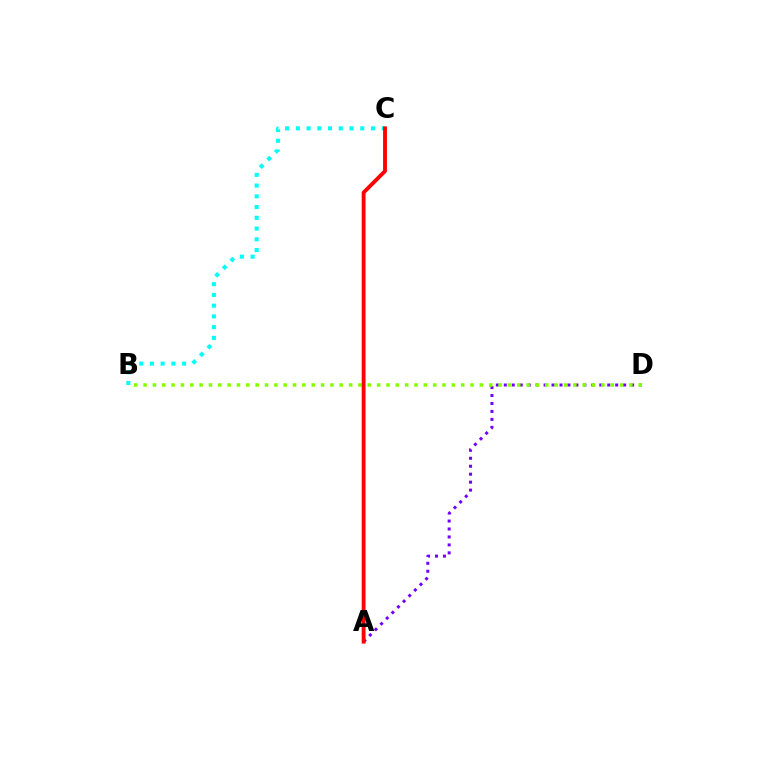{('A', 'D'): [{'color': '#7200ff', 'line_style': 'dotted', 'thickness': 2.16}], ('B', 'D'): [{'color': '#84ff00', 'line_style': 'dotted', 'thickness': 2.54}], ('B', 'C'): [{'color': '#00fff6', 'line_style': 'dotted', 'thickness': 2.92}], ('A', 'C'): [{'color': '#ff0000', 'line_style': 'solid', 'thickness': 2.77}]}